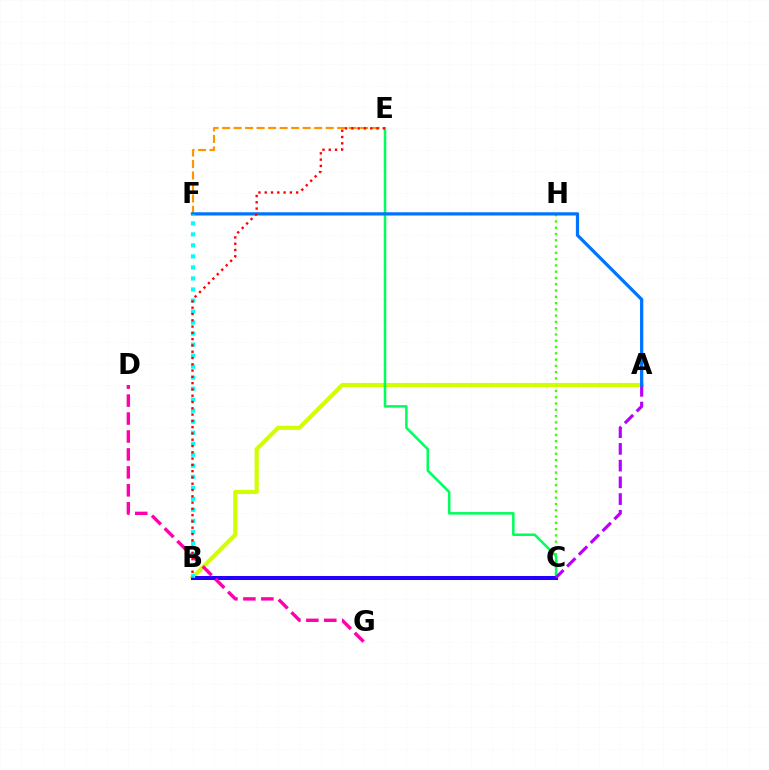{('E', 'F'): [{'color': '#ff9400', 'line_style': 'dashed', 'thickness': 1.56}], ('C', 'H'): [{'color': '#3dff00', 'line_style': 'dotted', 'thickness': 1.71}], ('A', 'B'): [{'color': '#d1ff00', 'line_style': 'solid', 'thickness': 2.99}], ('C', 'E'): [{'color': '#00ff5c', 'line_style': 'solid', 'thickness': 1.83}], ('B', 'C'): [{'color': '#2500ff', 'line_style': 'solid', 'thickness': 2.9}], ('A', 'C'): [{'color': '#b900ff', 'line_style': 'dashed', 'thickness': 2.27}], ('D', 'G'): [{'color': '#ff00ac', 'line_style': 'dashed', 'thickness': 2.44}], ('A', 'F'): [{'color': '#0074ff', 'line_style': 'solid', 'thickness': 2.34}], ('B', 'F'): [{'color': '#00fff6', 'line_style': 'dotted', 'thickness': 2.99}], ('B', 'E'): [{'color': '#ff0000', 'line_style': 'dotted', 'thickness': 1.71}]}